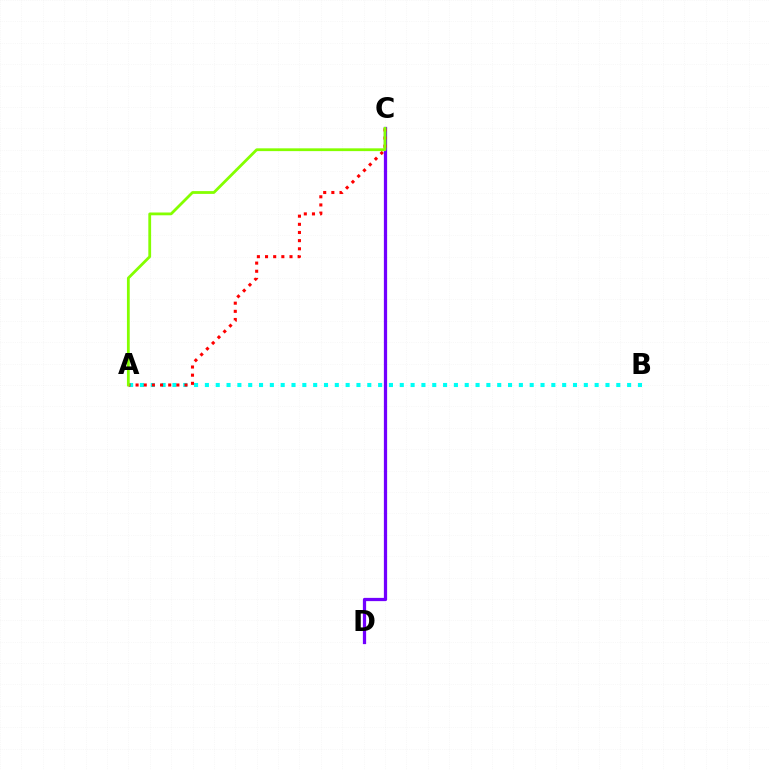{('C', 'D'): [{'color': '#7200ff', 'line_style': 'solid', 'thickness': 2.34}], ('A', 'B'): [{'color': '#00fff6', 'line_style': 'dotted', 'thickness': 2.94}], ('A', 'C'): [{'color': '#ff0000', 'line_style': 'dotted', 'thickness': 2.22}, {'color': '#84ff00', 'line_style': 'solid', 'thickness': 2.01}]}